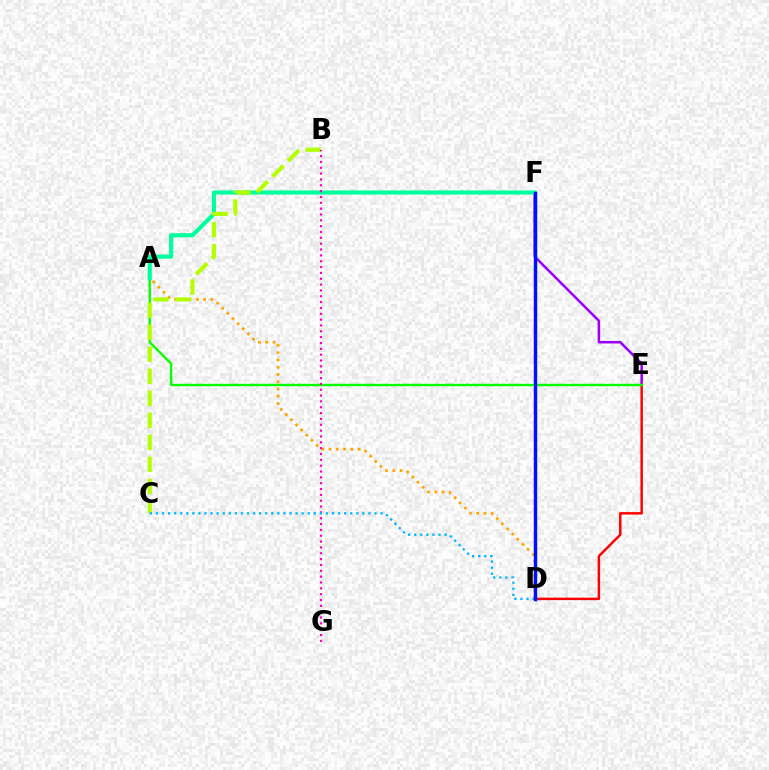{('E', 'F'): [{'color': '#9b00ff', 'line_style': 'solid', 'thickness': 1.82}], ('D', 'E'): [{'color': '#ff0000', 'line_style': 'solid', 'thickness': 1.78}], ('A', 'E'): [{'color': '#08ff00', 'line_style': 'solid', 'thickness': 1.71}], ('A', 'F'): [{'color': '#00ff9d', 'line_style': 'solid', 'thickness': 2.99}], ('A', 'D'): [{'color': '#ffa500', 'line_style': 'dotted', 'thickness': 1.97}], ('B', 'C'): [{'color': '#b3ff00', 'line_style': 'dashed', 'thickness': 2.99}], ('B', 'G'): [{'color': '#ff00bd', 'line_style': 'dotted', 'thickness': 1.59}], ('C', 'D'): [{'color': '#00b5ff', 'line_style': 'dotted', 'thickness': 1.65}], ('D', 'F'): [{'color': '#0010ff', 'line_style': 'solid', 'thickness': 2.48}]}